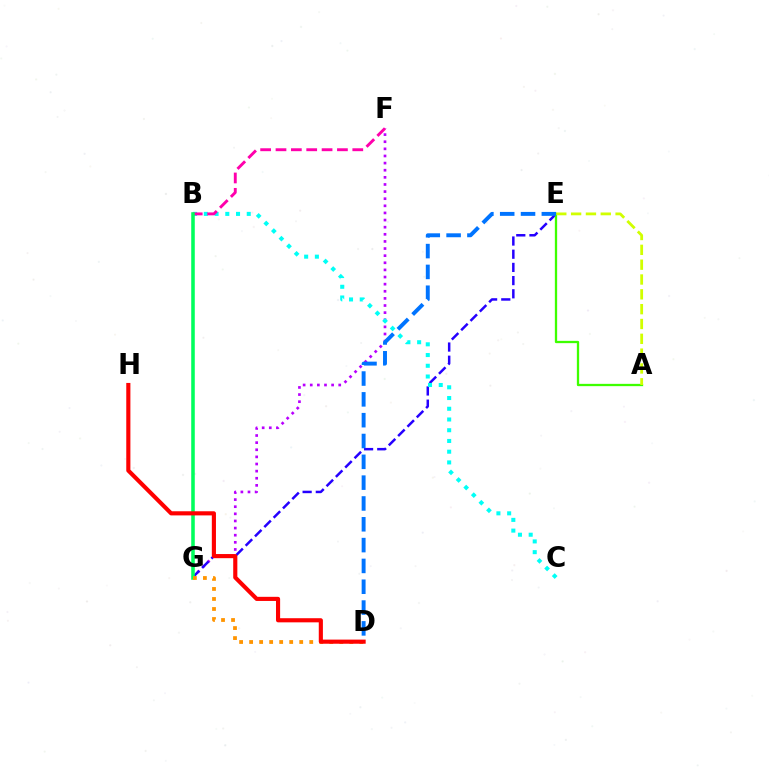{('F', 'G'): [{'color': '#b900ff', 'line_style': 'dotted', 'thickness': 1.93}], ('E', 'G'): [{'color': '#2500ff', 'line_style': 'dashed', 'thickness': 1.79}], ('A', 'E'): [{'color': '#3dff00', 'line_style': 'solid', 'thickness': 1.66}, {'color': '#d1ff00', 'line_style': 'dashed', 'thickness': 2.01}], ('B', 'C'): [{'color': '#00fff6', 'line_style': 'dotted', 'thickness': 2.92}], ('B', 'F'): [{'color': '#ff00ac', 'line_style': 'dashed', 'thickness': 2.09}], ('B', 'G'): [{'color': '#00ff5c', 'line_style': 'solid', 'thickness': 2.56}], ('D', 'G'): [{'color': '#ff9400', 'line_style': 'dotted', 'thickness': 2.72}], ('D', 'H'): [{'color': '#ff0000', 'line_style': 'solid', 'thickness': 2.97}], ('D', 'E'): [{'color': '#0074ff', 'line_style': 'dashed', 'thickness': 2.83}]}